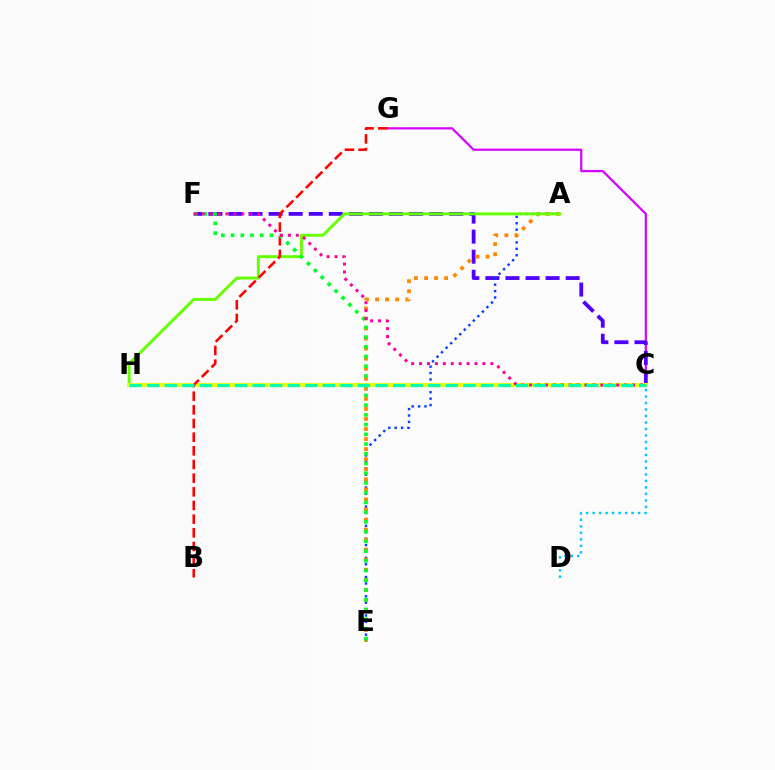{('C', 'G'): [{'color': '#d600ff', 'line_style': 'solid', 'thickness': 1.58}], ('C', 'F'): [{'color': '#4f00ff', 'line_style': 'dashed', 'thickness': 2.73}, {'color': '#ff00a0', 'line_style': 'dotted', 'thickness': 2.15}], ('A', 'E'): [{'color': '#003fff', 'line_style': 'dotted', 'thickness': 1.74}, {'color': '#ff8800', 'line_style': 'dotted', 'thickness': 2.73}], ('A', 'H'): [{'color': '#66ff00', 'line_style': 'solid', 'thickness': 2.11}], ('C', 'H'): [{'color': '#eeff00', 'line_style': 'solid', 'thickness': 2.9}, {'color': '#00ffaf', 'line_style': 'dashed', 'thickness': 2.39}], ('B', 'G'): [{'color': '#ff0000', 'line_style': 'dashed', 'thickness': 1.86}], ('E', 'F'): [{'color': '#00ff27', 'line_style': 'dotted', 'thickness': 2.64}], ('C', 'D'): [{'color': '#00c7ff', 'line_style': 'dotted', 'thickness': 1.76}]}